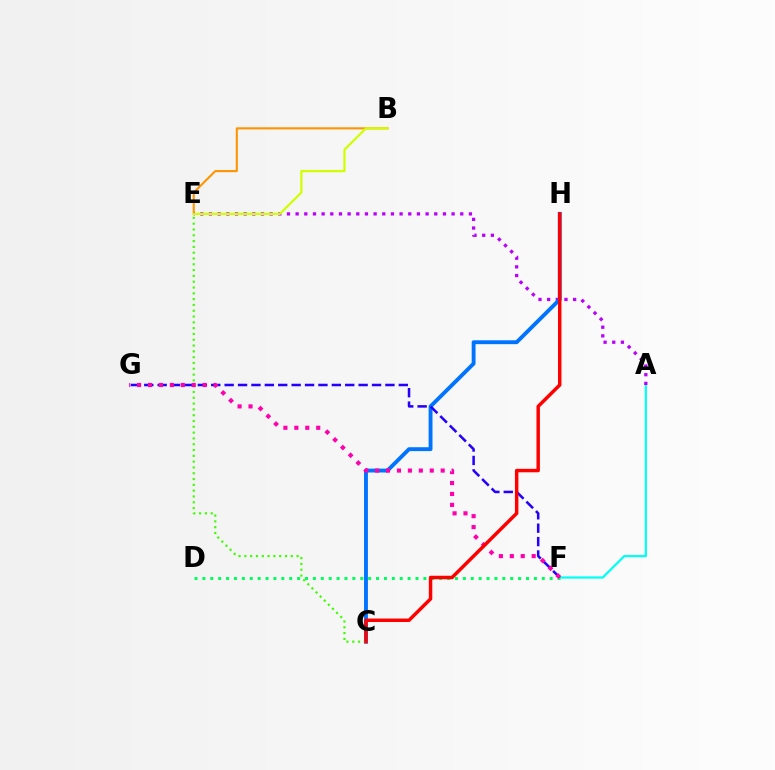{('A', 'F'): [{'color': '#00fff6', 'line_style': 'solid', 'thickness': 1.6}], ('B', 'E'): [{'color': '#ff9400', 'line_style': 'solid', 'thickness': 1.51}, {'color': '#d1ff00', 'line_style': 'solid', 'thickness': 1.61}], ('A', 'E'): [{'color': '#b900ff', 'line_style': 'dotted', 'thickness': 2.35}], ('D', 'F'): [{'color': '#00ff5c', 'line_style': 'dotted', 'thickness': 2.14}], ('C', 'H'): [{'color': '#0074ff', 'line_style': 'solid', 'thickness': 2.79}, {'color': '#ff0000', 'line_style': 'solid', 'thickness': 2.49}], ('C', 'E'): [{'color': '#3dff00', 'line_style': 'dotted', 'thickness': 1.58}], ('F', 'G'): [{'color': '#2500ff', 'line_style': 'dashed', 'thickness': 1.82}, {'color': '#ff00ac', 'line_style': 'dotted', 'thickness': 2.97}]}